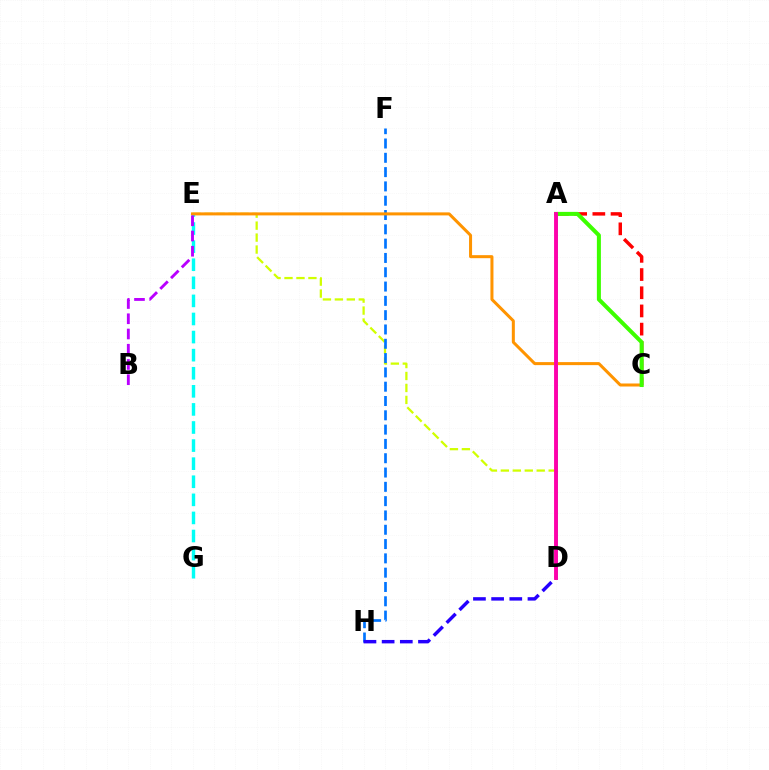{('D', 'E'): [{'color': '#d1ff00', 'line_style': 'dashed', 'thickness': 1.62}], ('F', 'H'): [{'color': '#0074ff', 'line_style': 'dashed', 'thickness': 1.94}], ('D', 'H'): [{'color': '#2500ff', 'line_style': 'dashed', 'thickness': 2.47}], ('A', 'C'): [{'color': '#ff0000', 'line_style': 'dashed', 'thickness': 2.47}, {'color': '#3dff00', 'line_style': 'solid', 'thickness': 2.9}], ('E', 'G'): [{'color': '#00fff6', 'line_style': 'dashed', 'thickness': 2.46}], ('A', 'D'): [{'color': '#00ff5c', 'line_style': 'solid', 'thickness': 2.0}, {'color': '#ff00ac', 'line_style': 'solid', 'thickness': 2.79}], ('C', 'E'): [{'color': '#ff9400', 'line_style': 'solid', 'thickness': 2.18}], ('B', 'E'): [{'color': '#b900ff', 'line_style': 'dashed', 'thickness': 2.07}]}